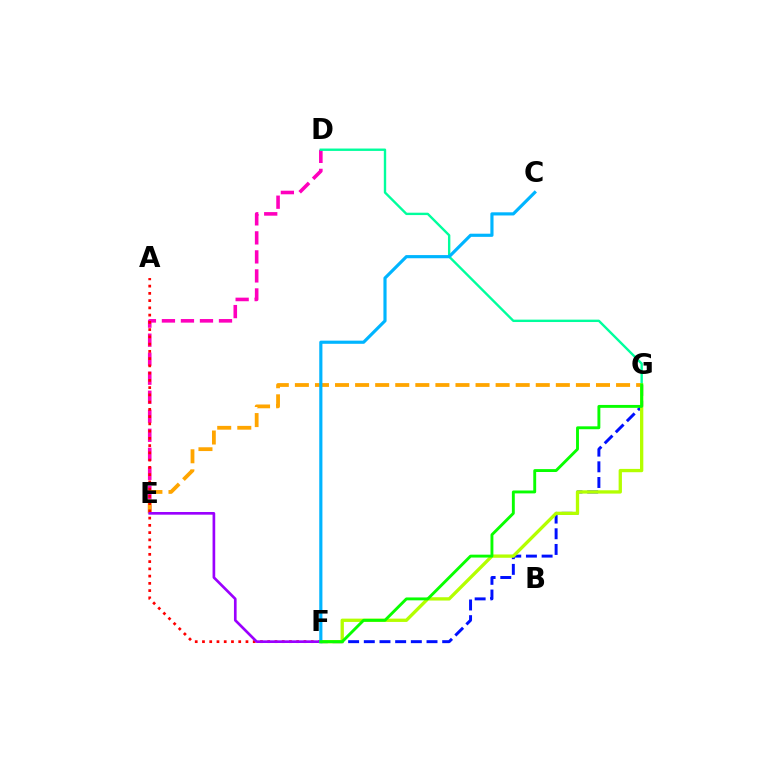{('D', 'E'): [{'color': '#ff00bd', 'line_style': 'dashed', 'thickness': 2.58}], ('E', 'G'): [{'color': '#ffa500', 'line_style': 'dashed', 'thickness': 2.73}], ('F', 'G'): [{'color': '#0010ff', 'line_style': 'dashed', 'thickness': 2.13}, {'color': '#b3ff00', 'line_style': 'solid', 'thickness': 2.38}, {'color': '#08ff00', 'line_style': 'solid', 'thickness': 2.08}], ('A', 'F'): [{'color': '#ff0000', 'line_style': 'dotted', 'thickness': 1.97}], ('D', 'G'): [{'color': '#00ff9d', 'line_style': 'solid', 'thickness': 1.71}], ('E', 'F'): [{'color': '#9b00ff', 'line_style': 'solid', 'thickness': 1.92}], ('C', 'F'): [{'color': '#00b5ff', 'line_style': 'solid', 'thickness': 2.27}]}